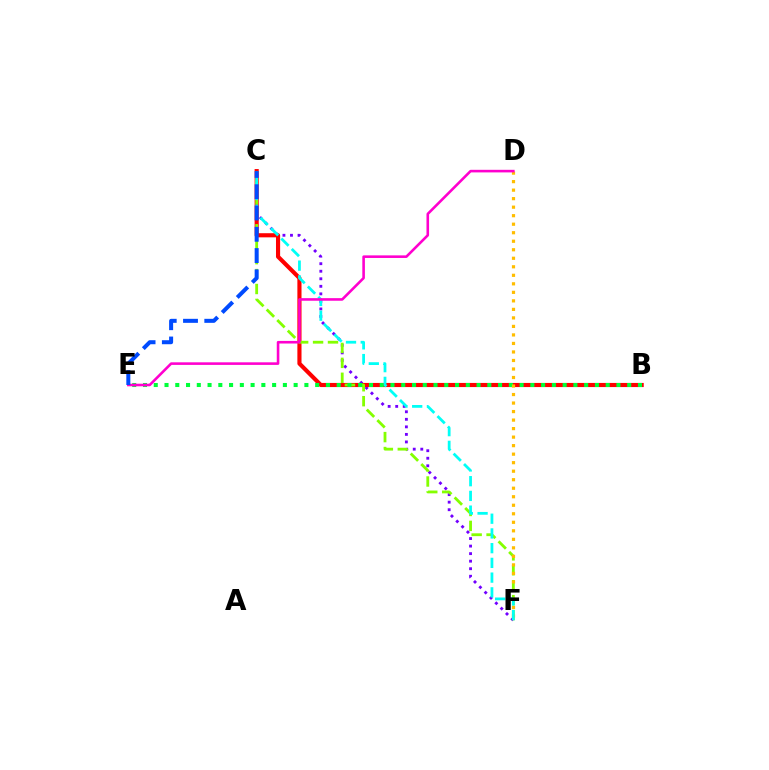{('C', 'F'): [{'color': '#7200ff', 'line_style': 'dotted', 'thickness': 2.05}, {'color': '#84ff00', 'line_style': 'dashed', 'thickness': 2.03}, {'color': '#00fff6', 'line_style': 'dashed', 'thickness': 2.0}], ('B', 'C'): [{'color': '#ff0000', 'line_style': 'solid', 'thickness': 2.98}], ('B', 'E'): [{'color': '#00ff39', 'line_style': 'dotted', 'thickness': 2.92}], ('D', 'F'): [{'color': '#ffbd00', 'line_style': 'dotted', 'thickness': 2.31}], ('D', 'E'): [{'color': '#ff00cf', 'line_style': 'solid', 'thickness': 1.87}], ('C', 'E'): [{'color': '#004bff', 'line_style': 'dashed', 'thickness': 2.89}]}